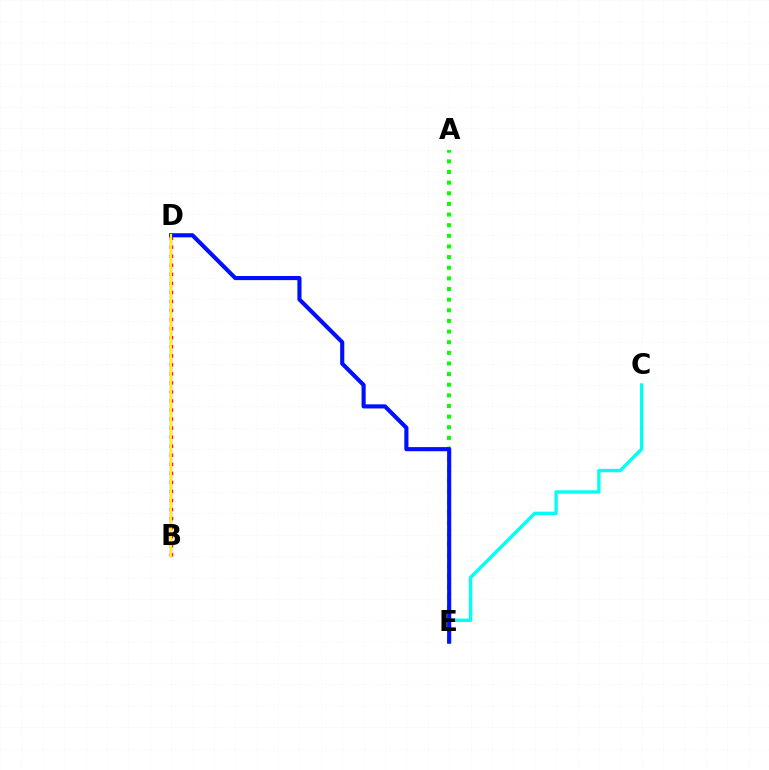{('B', 'D'): [{'color': '#ff0000', 'line_style': 'dotted', 'thickness': 2.46}, {'color': '#ee00ff', 'line_style': 'solid', 'thickness': 1.69}, {'color': '#fcf500', 'line_style': 'solid', 'thickness': 1.6}], ('C', 'E'): [{'color': '#00fff6', 'line_style': 'solid', 'thickness': 2.42}], ('A', 'E'): [{'color': '#08ff00', 'line_style': 'dotted', 'thickness': 2.89}], ('D', 'E'): [{'color': '#0010ff', 'line_style': 'solid', 'thickness': 2.97}]}